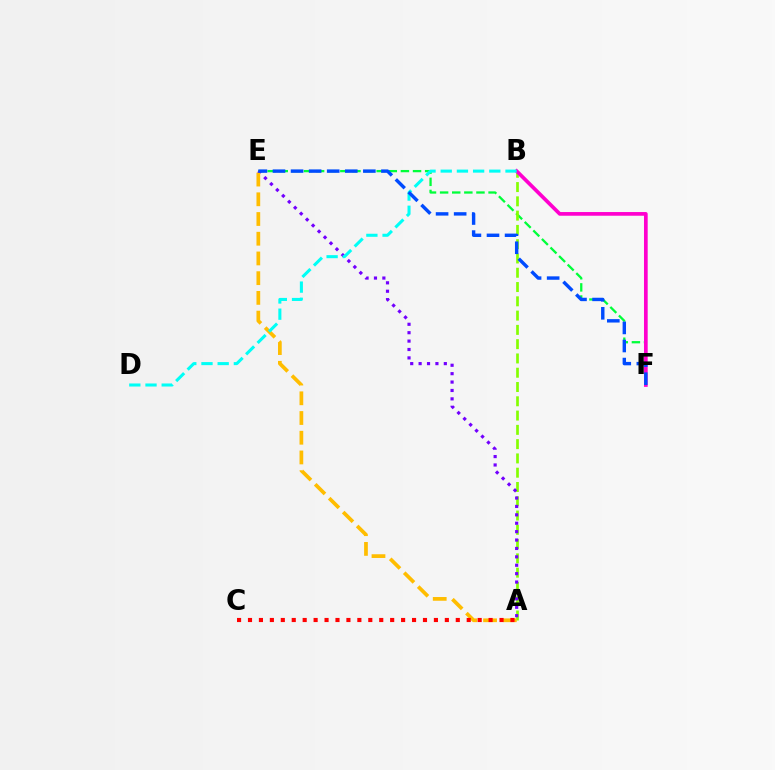{('E', 'F'): [{'color': '#00ff39', 'line_style': 'dashed', 'thickness': 1.65}, {'color': '#004bff', 'line_style': 'dashed', 'thickness': 2.46}], ('A', 'B'): [{'color': '#84ff00', 'line_style': 'dashed', 'thickness': 1.94}], ('A', 'E'): [{'color': '#7200ff', 'line_style': 'dotted', 'thickness': 2.28}, {'color': '#ffbd00', 'line_style': 'dashed', 'thickness': 2.68}], ('B', 'F'): [{'color': '#ff00cf', 'line_style': 'solid', 'thickness': 2.66}], ('A', 'C'): [{'color': '#ff0000', 'line_style': 'dotted', 'thickness': 2.97}], ('B', 'D'): [{'color': '#00fff6', 'line_style': 'dashed', 'thickness': 2.2}]}